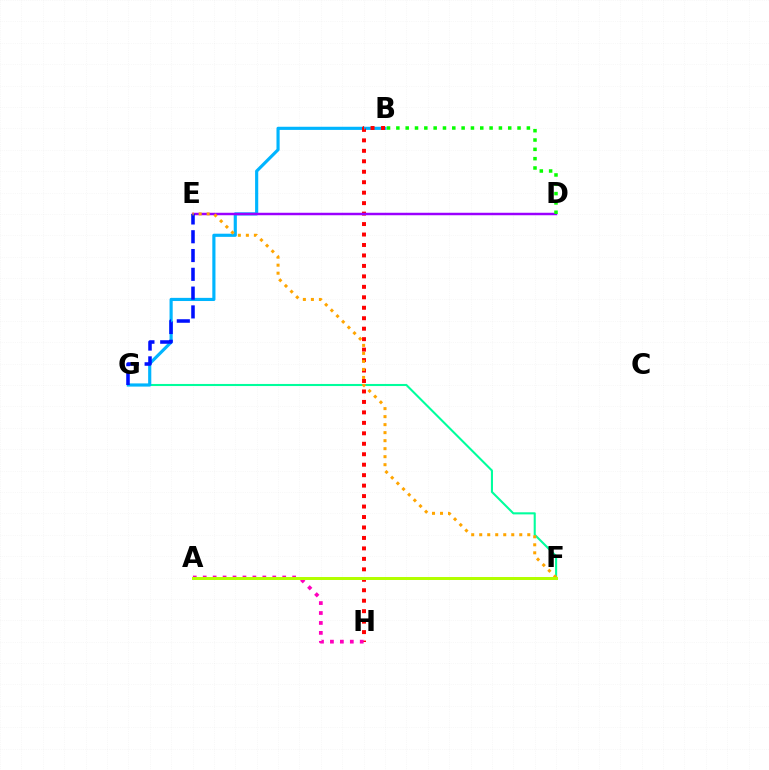{('F', 'G'): [{'color': '#00ff9d', 'line_style': 'solid', 'thickness': 1.5}], ('B', 'G'): [{'color': '#00b5ff', 'line_style': 'solid', 'thickness': 2.27}], ('B', 'H'): [{'color': '#ff0000', 'line_style': 'dotted', 'thickness': 2.84}], ('D', 'E'): [{'color': '#9b00ff', 'line_style': 'solid', 'thickness': 1.78}], ('E', 'G'): [{'color': '#0010ff', 'line_style': 'dashed', 'thickness': 2.55}], ('A', 'H'): [{'color': '#ff00bd', 'line_style': 'dotted', 'thickness': 2.7}], ('B', 'D'): [{'color': '#08ff00', 'line_style': 'dotted', 'thickness': 2.53}], ('E', 'F'): [{'color': '#ffa500', 'line_style': 'dotted', 'thickness': 2.18}], ('A', 'F'): [{'color': '#b3ff00', 'line_style': 'solid', 'thickness': 2.16}]}